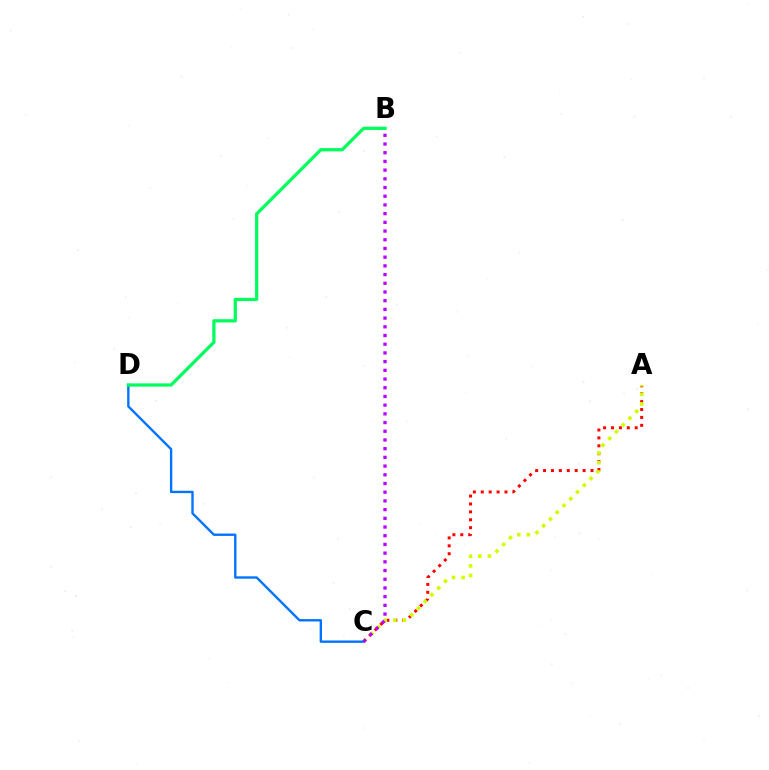{('A', 'C'): [{'color': '#ff0000', 'line_style': 'dotted', 'thickness': 2.15}, {'color': '#d1ff00', 'line_style': 'dotted', 'thickness': 2.6}], ('C', 'D'): [{'color': '#0074ff', 'line_style': 'solid', 'thickness': 1.71}], ('B', 'D'): [{'color': '#00ff5c', 'line_style': 'solid', 'thickness': 2.34}], ('B', 'C'): [{'color': '#b900ff', 'line_style': 'dotted', 'thickness': 2.37}]}